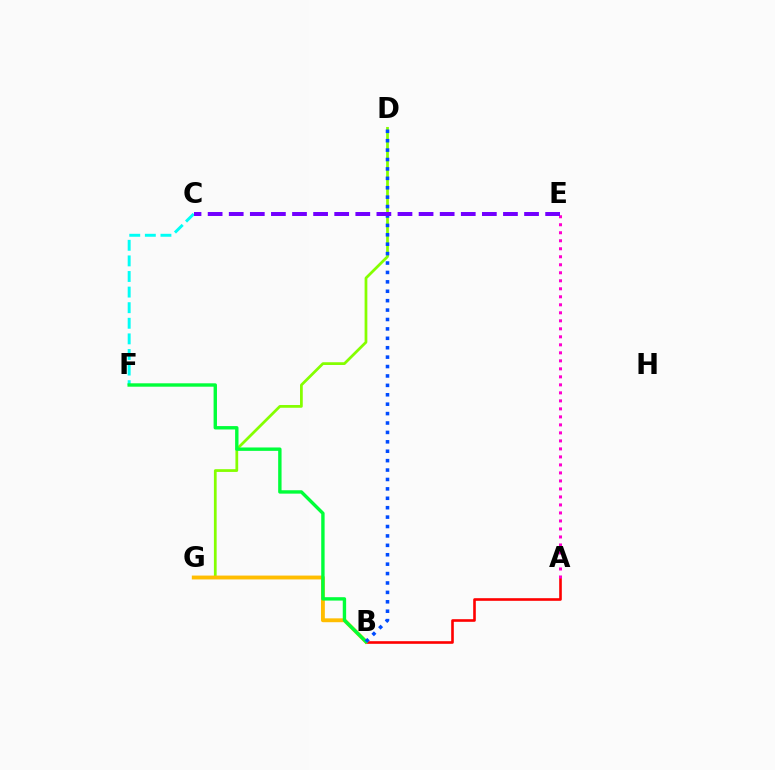{('A', 'B'): [{'color': '#ff0000', 'line_style': 'solid', 'thickness': 1.89}], ('D', 'G'): [{'color': '#84ff00', 'line_style': 'solid', 'thickness': 1.98}], ('C', 'F'): [{'color': '#00fff6', 'line_style': 'dashed', 'thickness': 2.12}], ('B', 'G'): [{'color': '#ffbd00', 'line_style': 'solid', 'thickness': 2.78}], ('B', 'F'): [{'color': '#00ff39', 'line_style': 'solid', 'thickness': 2.44}], ('B', 'D'): [{'color': '#004bff', 'line_style': 'dotted', 'thickness': 2.56}], ('A', 'E'): [{'color': '#ff00cf', 'line_style': 'dotted', 'thickness': 2.18}], ('C', 'E'): [{'color': '#7200ff', 'line_style': 'dashed', 'thickness': 2.87}]}